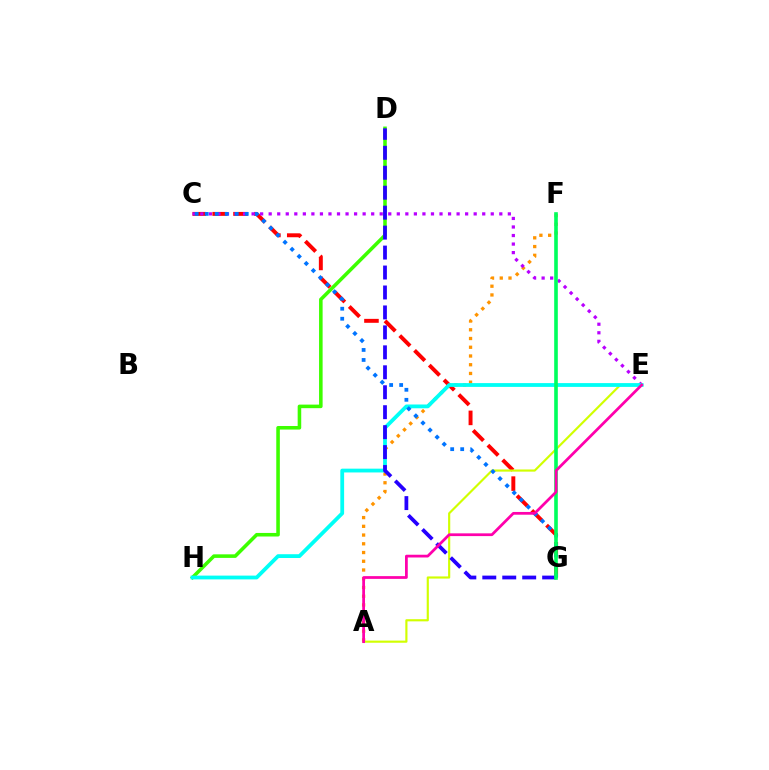{('D', 'H'): [{'color': '#3dff00', 'line_style': 'solid', 'thickness': 2.56}], ('C', 'G'): [{'color': '#ff0000', 'line_style': 'dashed', 'thickness': 2.83}, {'color': '#0074ff', 'line_style': 'dotted', 'thickness': 2.72}], ('A', 'F'): [{'color': '#ff9400', 'line_style': 'dotted', 'thickness': 2.37}], ('A', 'E'): [{'color': '#d1ff00', 'line_style': 'solid', 'thickness': 1.55}, {'color': '#ff00ac', 'line_style': 'solid', 'thickness': 1.98}], ('C', 'E'): [{'color': '#b900ff', 'line_style': 'dotted', 'thickness': 2.32}], ('E', 'H'): [{'color': '#00fff6', 'line_style': 'solid', 'thickness': 2.73}], ('D', 'G'): [{'color': '#2500ff', 'line_style': 'dashed', 'thickness': 2.71}], ('F', 'G'): [{'color': '#00ff5c', 'line_style': 'solid', 'thickness': 2.61}]}